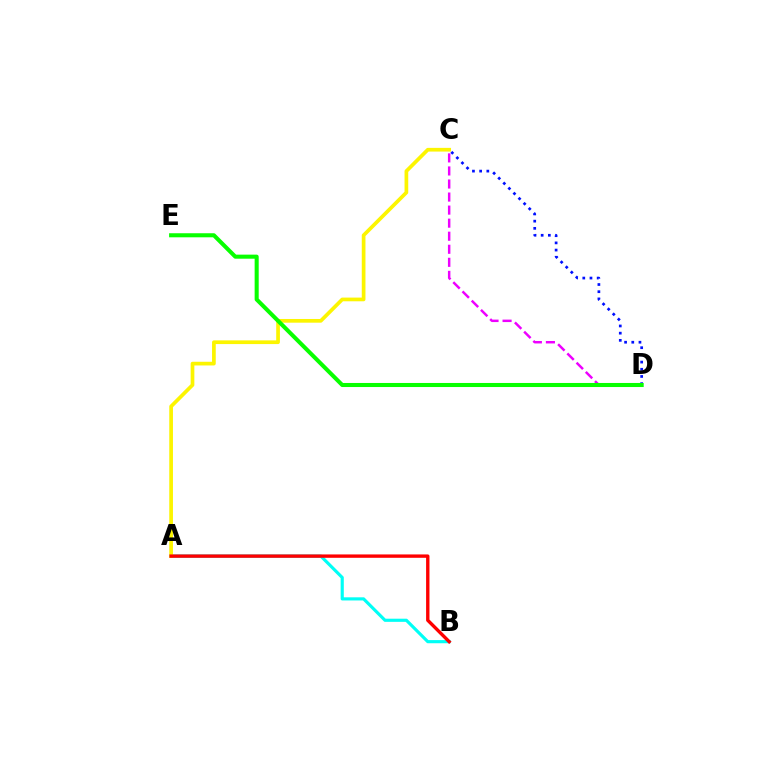{('A', 'B'): [{'color': '#00fff6', 'line_style': 'solid', 'thickness': 2.27}, {'color': '#ff0000', 'line_style': 'solid', 'thickness': 2.43}], ('C', 'D'): [{'color': '#0010ff', 'line_style': 'dotted', 'thickness': 1.95}, {'color': '#ee00ff', 'line_style': 'dashed', 'thickness': 1.77}], ('A', 'C'): [{'color': '#fcf500', 'line_style': 'solid', 'thickness': 2.66}], ('D', 'E'): [{'color': '#08ff00', 'line_style': 'solid', 'thickness': 2.92}]}